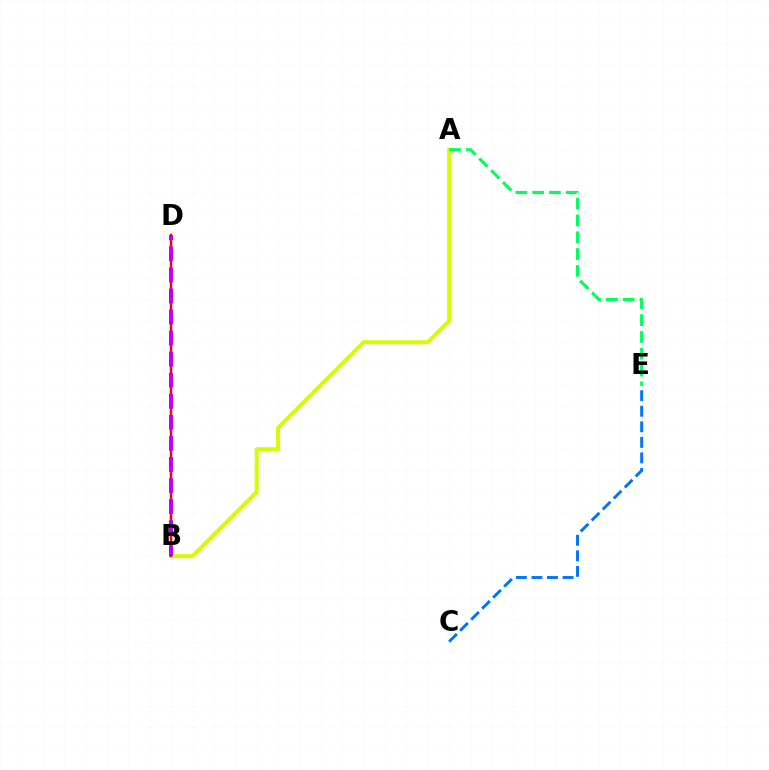{('A', 'B'): [{'color': '#d1ff00', 'line_style': 'solid', 'thickness': 2.87}], ('C', 'E'): [{'color': '#0074ff', 'line_style': 'dashed', 'thickness': 2.11}], ('A', 'E'): [{'color': '#00ff5c', 'line_style': 'dashed', 'thickness': 2.28}], ('B', 'D'): [{'color': '#ff0000', 'line_style': 'solid', 'thickness': 1.77}, {'color': '#b900ff', 'line_style': 'dashed', 'thickness': 2.86}]}